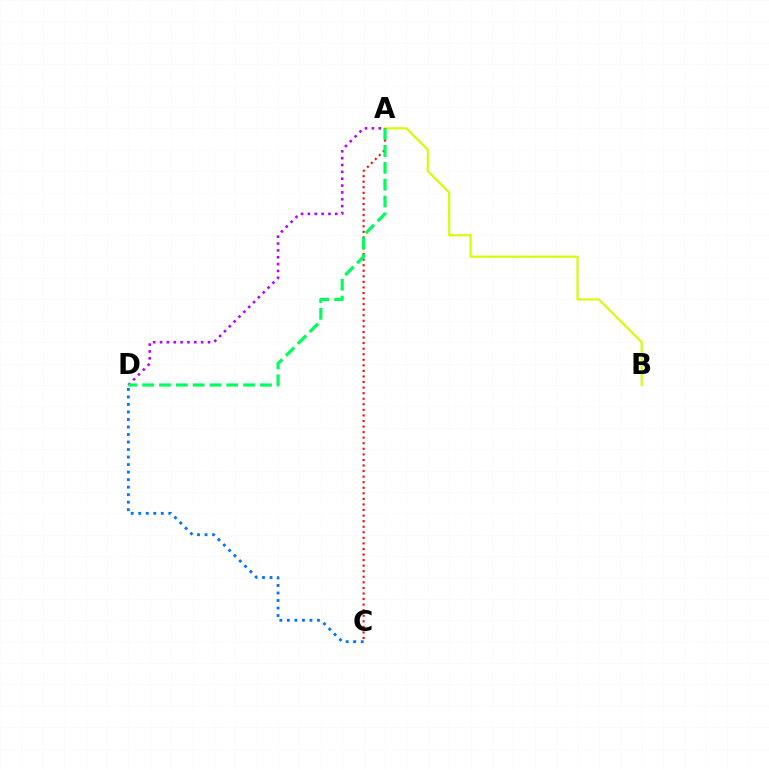{('C', 'D'): [{'color': '#0074ff', 'line_style': 'dotted', 'thickness': 2.04}], ('A', 'B'): [{'color': '#d1ff00', 'line_style': 'solid', 'thickness': 1.55}], ('A', 'C'): [{'color': '#ff0000', 'line_style': 'dotted', 'thickness': 1.51}], ('A', 'D'): [{'color': '#b900ff', 'line_style': 'dotted', 'thickness': 1.86}, {'color': '#00ff5c', 'line_style': 'dashed', 'thickness': 2.29}]}